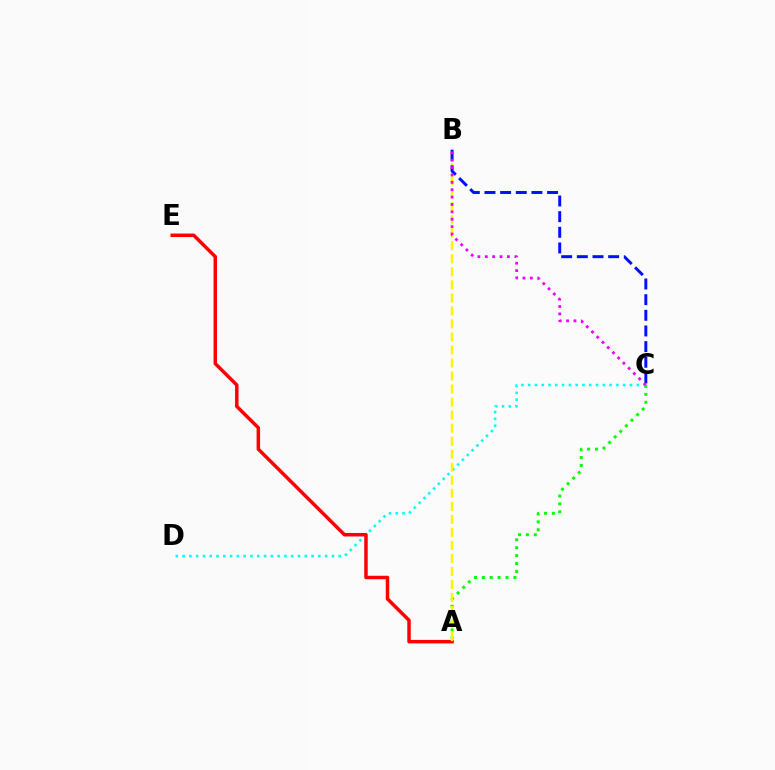{('C', 'D'): [{'color': '#00fff6', 'line_style': 'dotted', 'thickness': 1.84}], ('A', 'E'): [{'color': '#ff0000', 'line_style': 'solid', 'thickness': 2.51}], ('A', 'C'): [{'color': '#08ff00', 'line_style': 'dotted', 'thickness': 2.15}], ('A', 'B'): [{'color': '#fcf500', 'line_style': 'dashed', 'thickness': 1.77}], ('B', 'C'): [{'color': '#0010ff', 'line_style': 'dashed', 'thickness': 2.13}, {'color': '#ee00ff', 'line_style': 'dotted', 'thickness': 2.01}]}